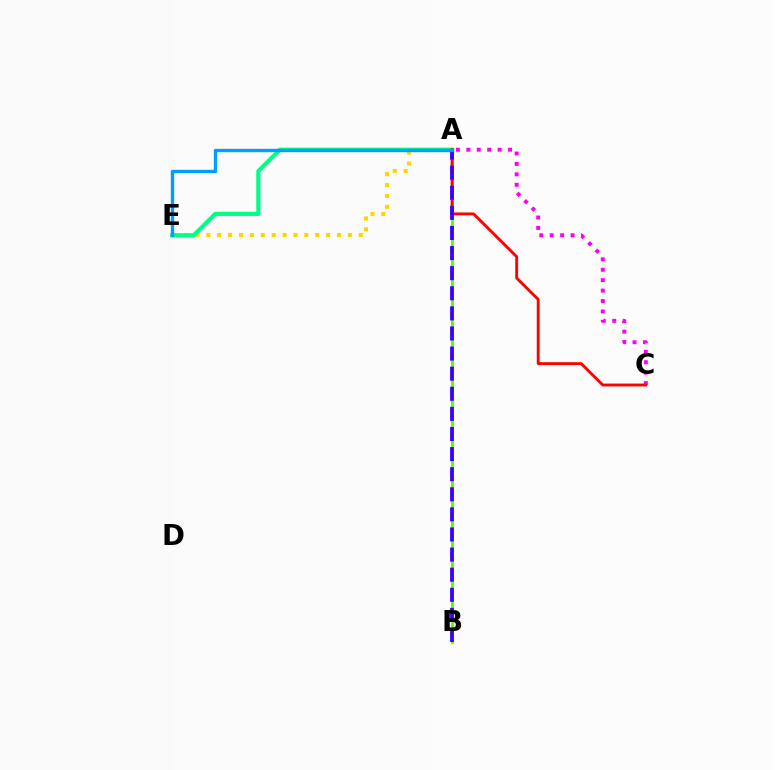{('A', 'B'): [{'color': '#4fff00', 'line_style': 'solid', 'thickness': 1.97}, {'color': '#3700ff', 'line_style': 'dashed', 'thickness': 2.73}], ('A', 'E'): [{'color': '#ffd500', 'line_style': 'dotted', 'thickness': 2.96}, {'color': '#00ff86', 'line_style': 'solid', 'thickness': 3.0}, {'color': '#009eff', 'line_style': 'solid', 'thickness': 2.43}], ('A', 'C'): [{'color': '#ff00ed', 'line_style': 'dotted', 'thickness': 2.83}, {'color': '#ff0000', 'line_style': 'solid', 'thickness': 2.06}]}